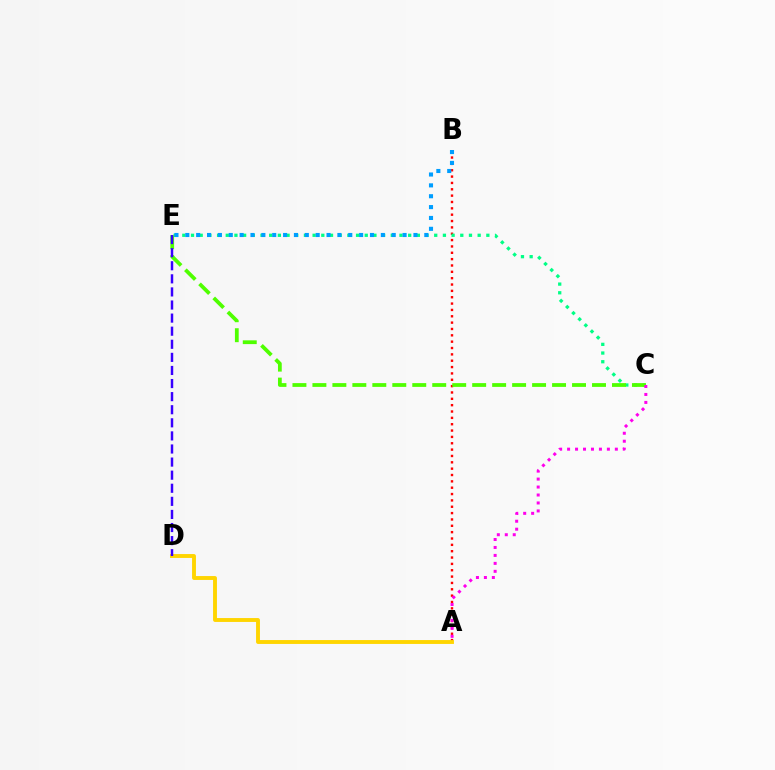{('A', 'B'): [{'color': '#ff0000', 'line_style': 'dotted', 'thickness': 1.73}], ('C', 'E'): [{'color': '#00ff86', 'line_style': 'dotted', 'thickness': 2.36}, {'color': '#4fff00', 'line_style': 'dashed', 'thickness': 2.71}], ('A', 'D'): [{'color': '#ffd500', 'line_style': 'solid', 'thickness': 2.79}], ('A', 'C'): [{'color': '#ff00ed', 'line_style': 'dotted', 'thickness': 2.16}], ('B', 'E'): [{'color': '#009eff', 'line_style': 'dotted', 'thickness': 2.95}], ('D', 'E'): [{'color': '#3700ff', 'line_style': 'dashed', 'thickness': 1.78}]}